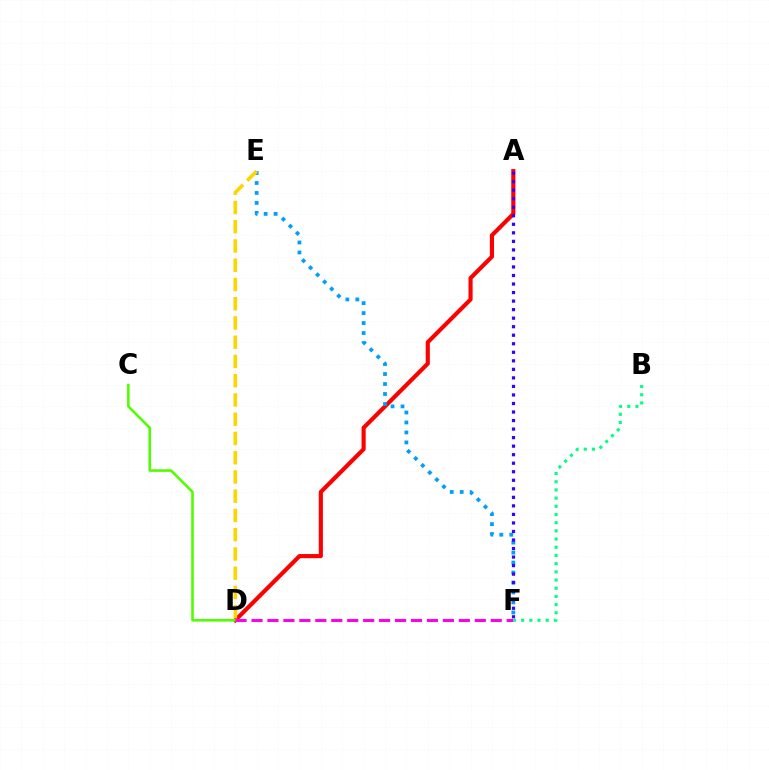{('A', 'D'): [{'color': '#ff0000', 'line_style': 'solid', 'thickness': 2.98}], ('E', 'F'): [{'color': '#009eff', 'line_style': 'dotted', 'thickness': 2.71}], ('C', 'D'): [{'color': '#4fff00', 'line_style': 'solid', 'thickness': 1.86}], ('A', 'F'): [{'color': '#3700ff', 'line_style': 'dotted', 'thickness': 2.32}], ('D', 'E'): [{'color': '#ffd500', 'line_style': 'dashed', 'thickness': 2.61}], ('D', 'F'): [{'color': '#ff00ed', 'line_style': 'dashed', 'thickness': 2.17}], ('B', 'F'): [{'color': '#00ff86', 'line_style': 'dotted', 'thickness': 2.23}]}